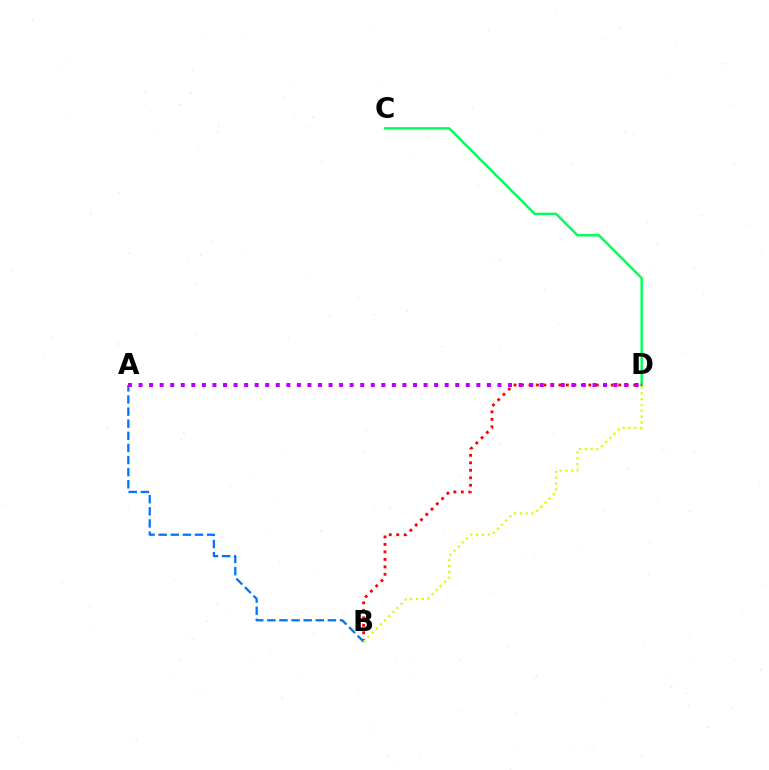{('C', 'D'): [{'color': '#00ff5c', 'line_style': 'solid', 'thickness': 1.76}], ('B', 'D'): [{'color': '#ff0000', 'line_style': 'dotted', 'thickness': 2.03}, {'color': '#d1ff00', 'line_style': 'dotted', 'thickness': 1.59}], ('A', 'B'): [{'color': '#0074ff', 'line_style': 'dashed', 'thickness': 1.65}], ('A', 'D'): [{'color': '#b900ff', 'line_style': 'dotted', 'thickness': 2.87}]}